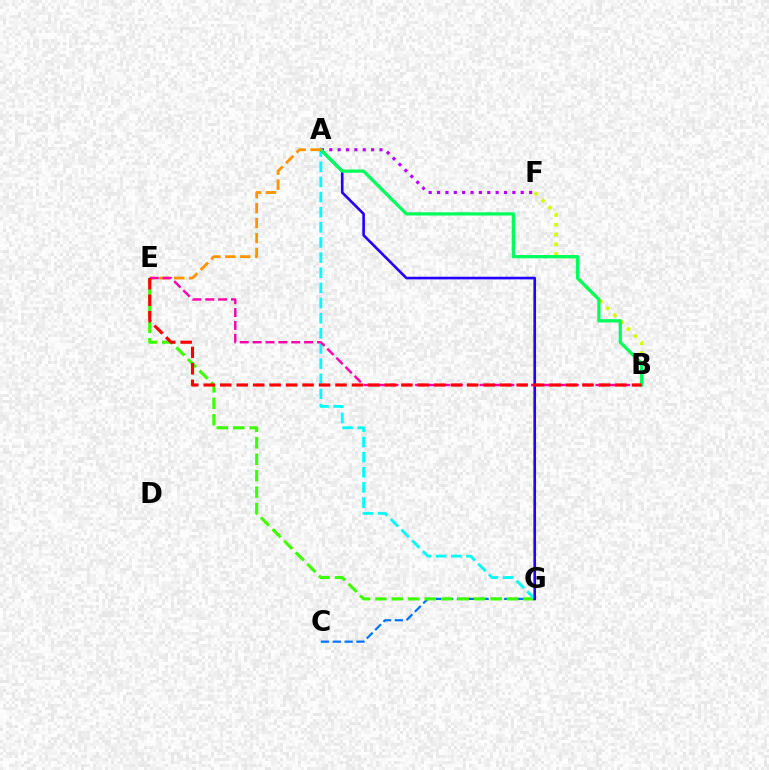{('C', 'G'): [{'color': '#0074ff', 'line_style': 'dashed', 'thickness': 1.61}], ('A', 'F'): [{'color': '#b900ff', 'line_style': 'dotted', 'thickness': 2.27}], ('E', 'G'): [{'color': '#3dff00', 'line_style': 'dashed', 'thickness': 2.23}], ('B', 'F'): [{'color': '#d1ff00', 'line_style': 'dotted', 'thickness': 2.66}], ('A', 'G'): [{'color': '#00fff6', 'line_style': 'dashed', 'thickness': 2.06}, {'color': '#2500ff', 'line_style': 'solid', 'thickness': 1.9}], ('A', 'B'): [{'color': '#00ff5c', 'line_style': 'solid', 'thickness': 2.34}], ('A', 'E'): [{'color': '#ff9400', 'line_style': 'dashed', 'thickness': 2.03}], ('B', 'E'): [{'color': '#ff00ac', 'line_style': 'dashed', 'thickness': 1.75}, {'color': '#ff0000', 'line_style': 'dashed', 'thickness': 2.24}]}